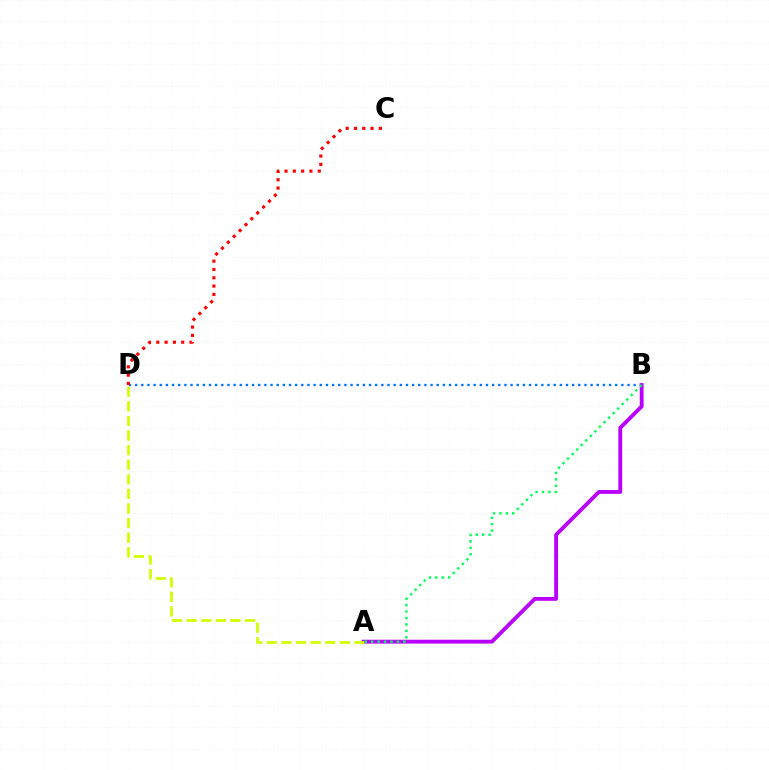{('B', 'D'): [{'color': '#0074ff', 'line_style': 'dotted', 'thickness': 1.67}], ('A', 'B'): [{'color': '#b900ff', 'line_style': 'solid', 'thickness': 2.77}, {'color': '#00ff5c', 'line_style': 'dotted', 'thickness': 1.75}], ('A', 'D'): [{'color': '#d1ff00', 'line_style': 'dashed', 'thickness': 1.98}], ('C', 'D'): [{'color': '#ff0000', 'line_style': 'dotted', 'thickness': 2.26}]}